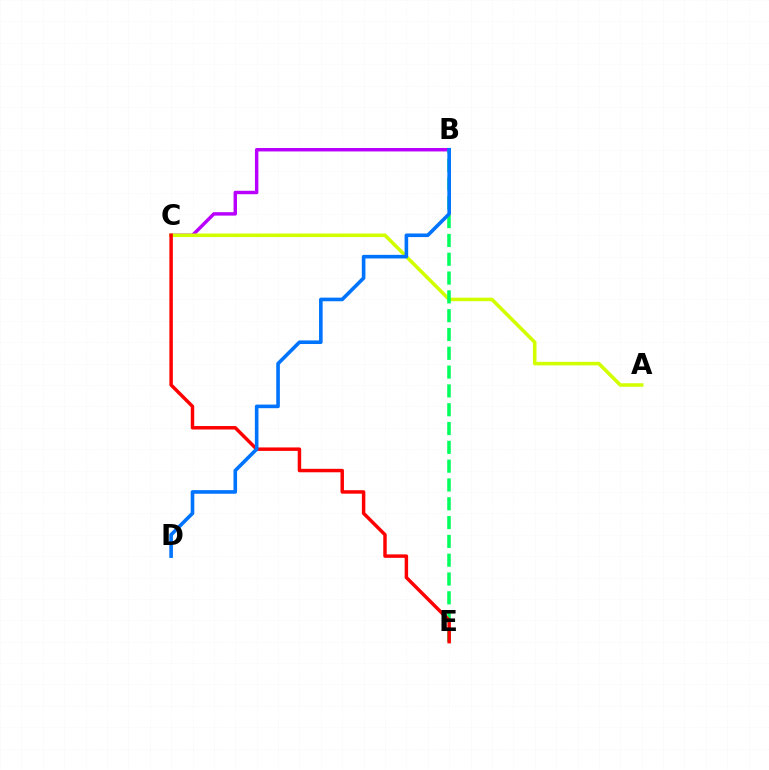{('B', 'C'): [{'color': '#b900ff', 'line_style': 'solid', 'thickness': 2.47}], ('A', 'C'): [{'color': '#d1ff00', 'line_style': 'solid', 'thickness': 2.55}], ('B', 'E'): [{'color': '#00ff5c', 'line_style': 'dashed', 'thickness': 2.56}], ('C', 'E'): [{'color': '#ff0000', 'line_style': 'solid', 'thickness': 2.49}], ('B', 'D'): [{'color': '#0074ff', 'line_style': 'solid', 'thickness': 2.6}]}